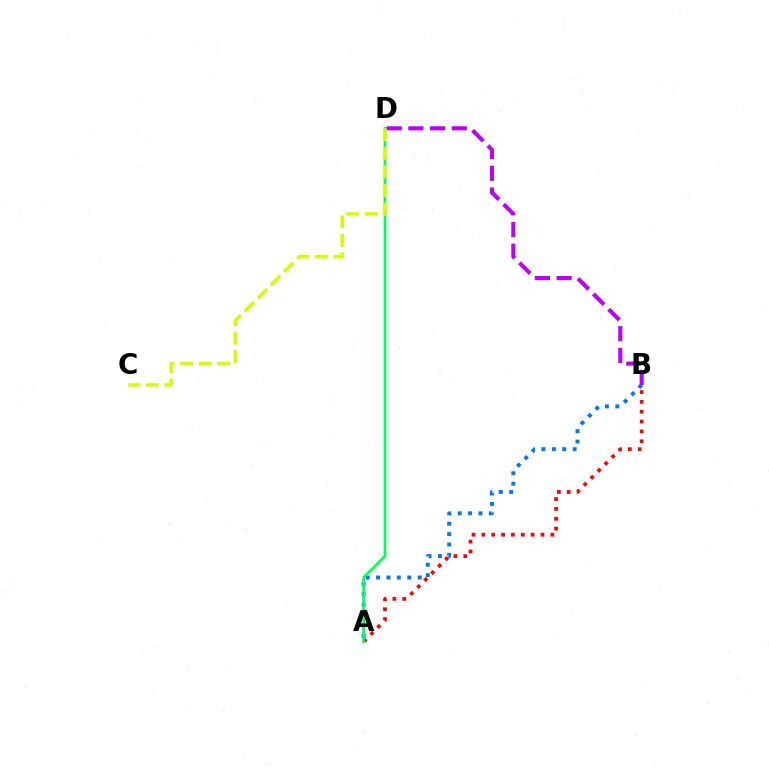{('A', 'B'): [{'color': '#0074ff', 'line_style': 'dotted', 'thickness': 2.83}, {'color': '#ff0000', 'line_style': 'dotted', 'thickness': 2.68}], ('A', 'D'): [{'color': '#00ff5c', 'line_style': 'solid', 'thickness': 1.96}], ('B', 'D'): [{'color': '#b900ff', 'line_style': 'dashed', 'thickness': 2.95}], ('C', 'D'): [{'color': '#d1ff00', 'line_style': 'dashed', 'thickness': 2.52}]}